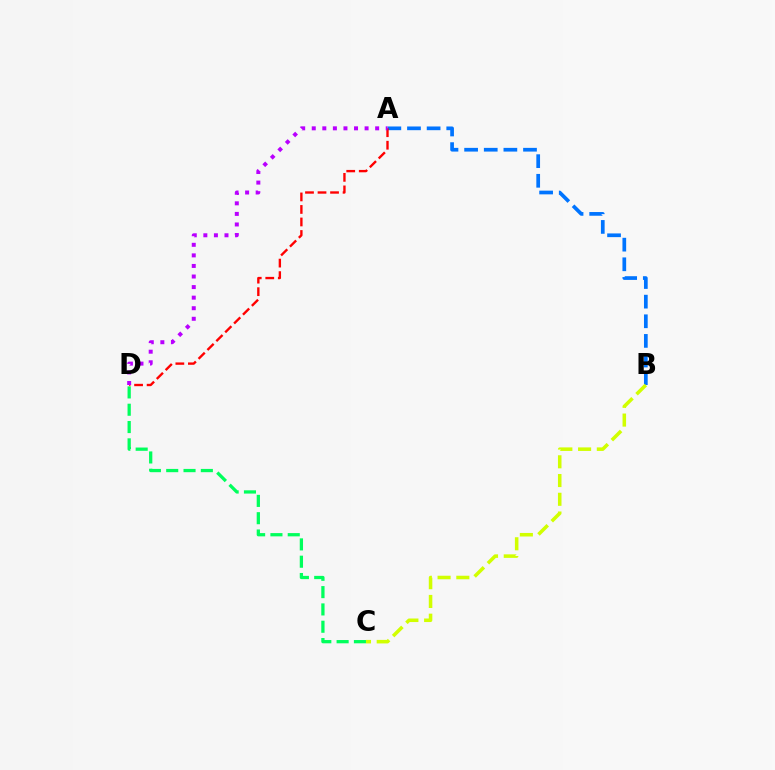{('A', 'B'): [{'color': '#0074ff', 'line_style': 'dashed', 'thickness': 2.67}], ('C', 'D'): [{'color': '#00ff5c', 'line_style': 'dashed', 'thickness': 2.35}], ('A', 'D'): [{'color': '#ff0000', 'line_style': 'dashed', 'thickness': 1.7}, {'color': '#b900ff', 'line_style': 'dotted', 'thickness': 2.87}], ('B', 'C'): [{'color': '#d1ff00', 'line_style': 'dashed', 'thickness': 2.55}]}